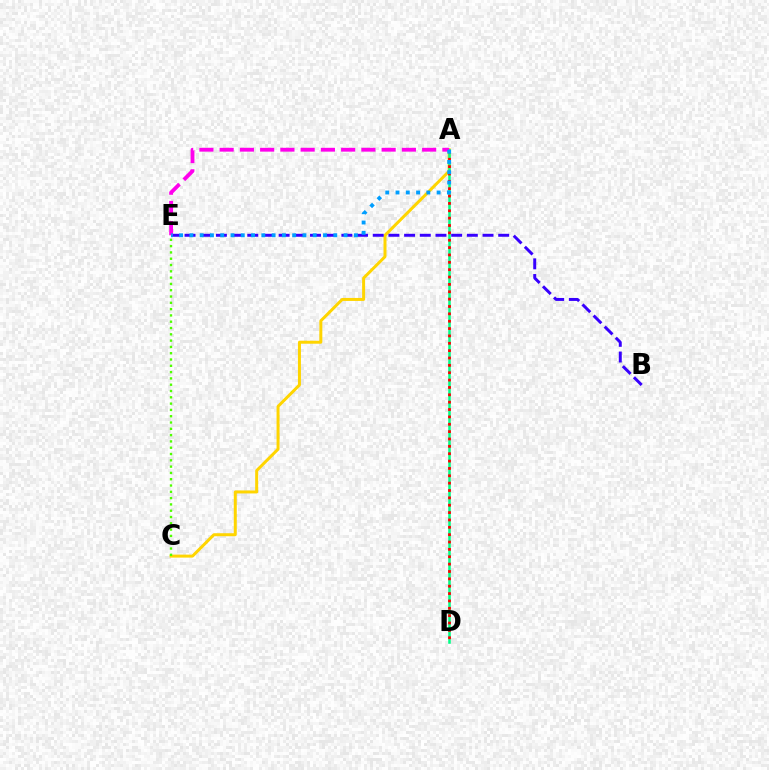{('A', 'C'): [{'color': '#ffd500', 'line_style': 'solid', 'thickness': 2.15}], ('A', 'D'): [{'color': '#00ff86', 'line_style': 'solid', 'thickness': 1.83}, {'color': '#ff0000', 'line_style': 'dotted', 'thickness': 2.0}], ('B', 'E'): [{'color': '#3700ff', 'line_style': 'dashed', 'thickness': 2.13}], ('A', 'E'): [{'color': '#ff00ed', 'line_style': 'dashed', 'thickness': 2.75}, {'color': '#009eff', 'line_style': 'dotted', 'thickness': 2.79}], ('C', 'E'): [{'color': '#4fff00', 'line_style': 'dotted', 'thickness': 1.71}]}